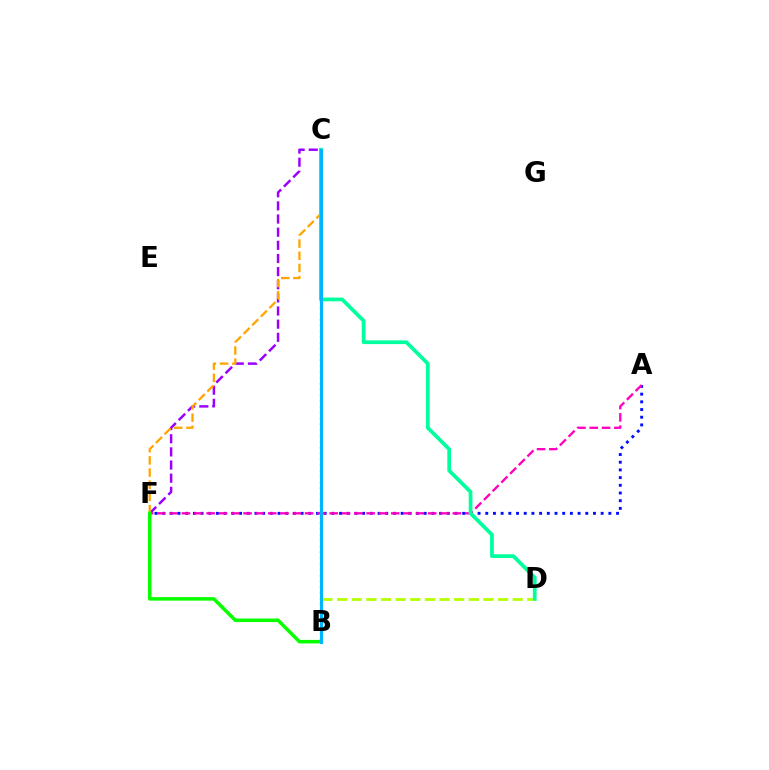{('B', 'D'): [{'color': '#b3ff00', 'line_style': 'dashed', 'thickness': 1.99}], ('C', 'F'): [{'color': '#9b00ff', 'line_style': 'dashed', 'thickness': 1.79}, {'color': '#ffa500', 'line_style': 'dashed', 'thickness': 1.65}], ('A', 'F'): [{'color': '#0010ff', 'line_style': 'dotted', 'thickness': 2.09}, {'color': '#ff00bd', 'line_style': 'dashed', 'thickness': 1.67}], ('B', 'C'): [{'color': '#ff0000', 'line_style': 'dotted', 'thickness': 1.58}, {'color': '#00b5ff', 'line_style': 'solid', 'thickness': 2.22}], ('C', 'D'): [{'color': '#00ff9d', 'line_style': 'solid', 'thickness': 2.69}], ('B', 'F'): [{'color': '#08ff00', 'line_style': 'solid', 'thickness': 2.53}]}